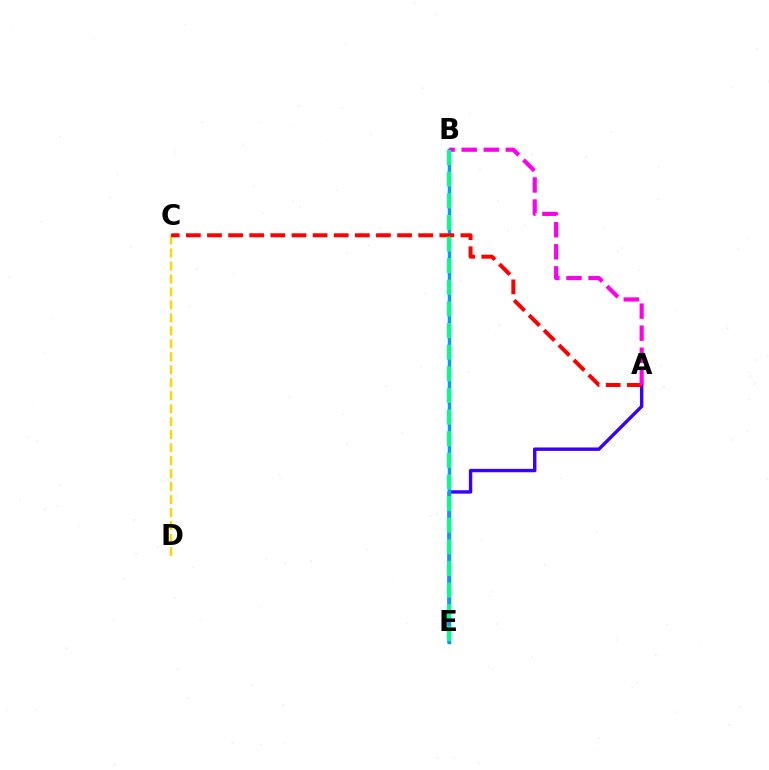{('B', 'E'): [{'color': '#4fff00', 'line_style': 'dashed', 'thickness': 2.07}, {'color': '#009eff', 'line_style': 'solid', 'thickness': 2.52}, {'color': '#00ff86', 'line_style': 'dashed', 'thickness': 2.94}], ('A', 'E'): [{'color': '#3700ff', 'line_style': 'solid', 'thickness': 2.45}], ('C', 'D'): [{'color': '#ffd500', 'line_style': 'dashed', 'thickness': 1.76}], ('A', 'C'): [{'color': '#ff0000', 'line_style': 'dashed', 'thickness': 2.87}], ('A', 'B'): [{'color': '#ff00ed', 'line_style': 'dashed', 'thickness': 3.0}]}